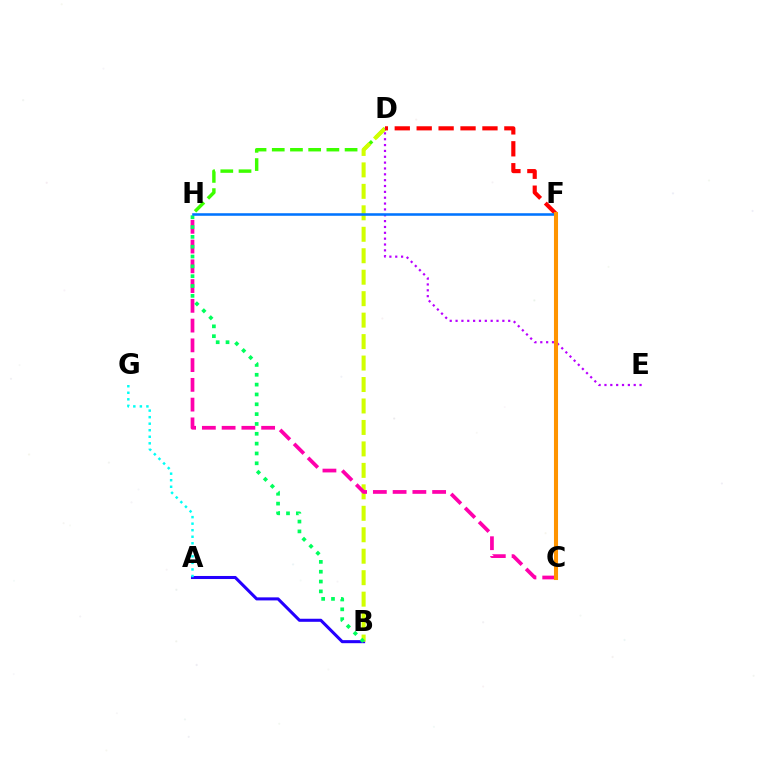{('A', 'B'): [{'color': '#2500ff', 'line_style': 'solid', 'thickness': 2.2}], ('D', 'H'): [{'color': '#3dff00', 'line_style': 'dashed', 'thickness': 2.47}], ('B', 'D'): [{'color': '#d1ff00', 'line_style': 'dashed', 'thickness': 2.92}], ('C', 'H'): [{'color': '#ff00ac', 'line_style': 'dashed', 'thickness': 2.68}], ('D', 'F'): [{'color': '#ff0000', 'line_style': 'dashed', 'thickness': 2.98}], ('B', 'H'): [{'color': '#00ff5c', 'line_style': 'dotted', 'thickness': 2.67}], ('D', 'E'): [{'color': '#b900ff', 'line_style': 'dotted', 'thickness': 1.59}], ('A', 'G'): [{'color': '#00fff6', 'line_style': 'dotted', 'thickness': 1.78}], ('F', 'H'): [{'color': '#0074ff', 'line_style': 'solid', 'thickness': 1.84}], ('C', 'F'): [{'color': '#ff9400', 'line_style': 'solid', 'thickness': 2.93}]}